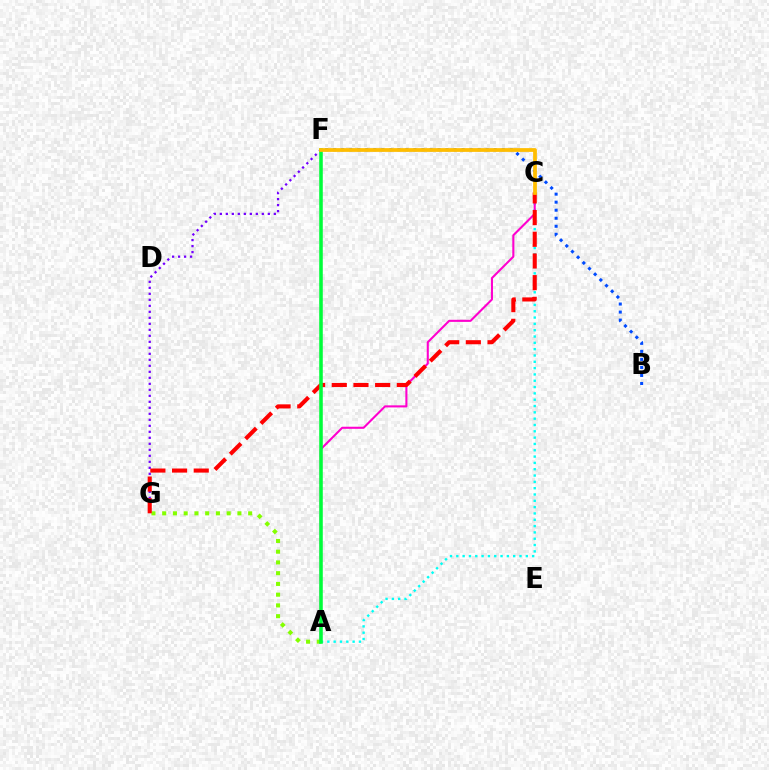{('B', 'F'): [{'color': '#004bff', 'line_style': 'dotted', 'thickness': 2.18}], ('F', 'G'): [{'color': '#7200ff', 'line_style': 'dotted', 'thickness': 1.63}], ('A', 'G'): [{'color': '#84ff00', 'line_style': 'dotted', 'thickness': 2.92}], ('A', 'C'): [{'color': '#00fff6', 'line_style': 'dotted', 'thickness': 1.72}, {'color': '#ff00cf', 'line_style': 'solid', 'thickness': 1.5}], ('C', 'G'): [{'color': '#ff0000', 'line_style': 'dashed', 'thickness': 2.95}], ('A', 'F'): [{'color': '#00ff39', 'line_style': 'solid', 'thickness': 2.56}], ('C', 'F'): [{'color': '#ffbd00', 'line_style': 'solid', 'thickness': 2.71}]}